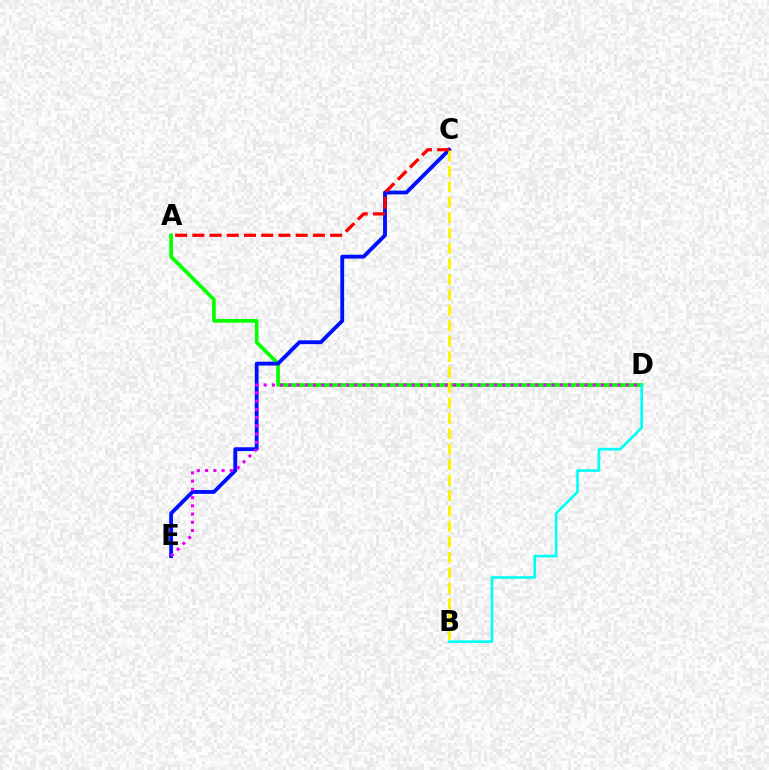{('A', 'D'): [{'color': '#08ff00', 'line_style': 'solid', 'thickness': 2.67}], ('B', 'D'): [{'color': '#00fff6', 'line_style': 'solid', 'thickness': 1.92}], ('C', 'E'): [{'color': '#0010ff', 'line_style': 'solid', 'thickness': 2.76}], ('B', 'C'): [{'color': '#fcf500', 'line_style': 'dashed', 'thickness': 2.1}], ('A', 'C'): [{'color': '#ff0000', 'line_style': 'dashed', 'thickness': 2.34}], ('D', 'E'): [{'color': '#ee00ff', 'line_style': 'dotted', 'thickness': 2.24}]}